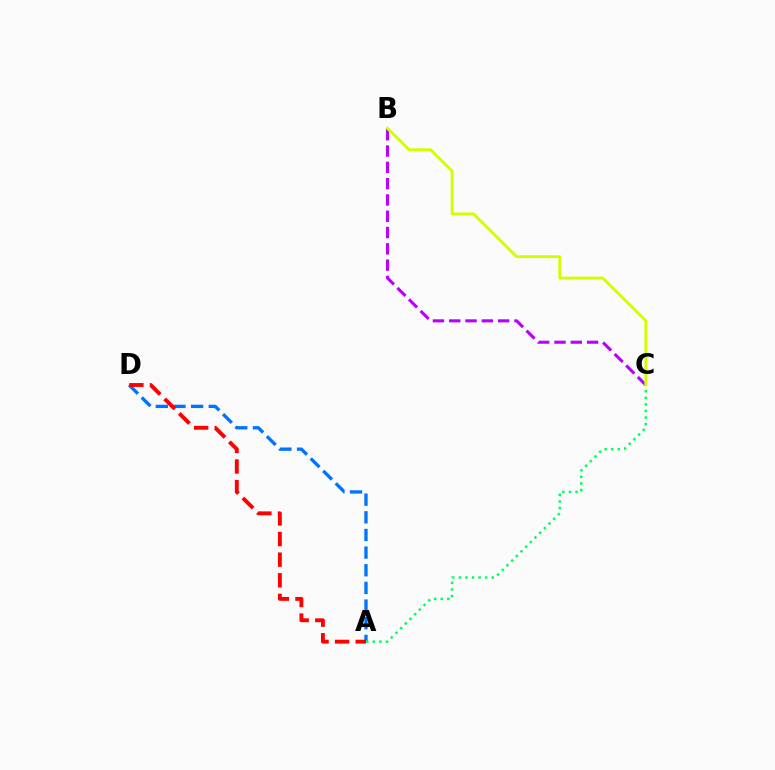{('B', 'C'): [{'color': '#b900ff', 'line_style': 'dashed', 'thickness': 2.21}, {'color': '#d1ff00', 'line_style': 'solid', 'thickness': 2.06}], ('A', 'D'): [{'color': '#0074ff', 'line_style': 'dashed', 'thickness': 2.4}, {'color': '#ff0000', 'line_style': 'dashed', 'thickness': 2.8}], ('A', 'C'): [{'color': '#00ff5c', 'line_style': 'dotted', 'thickness': 1.79}]}